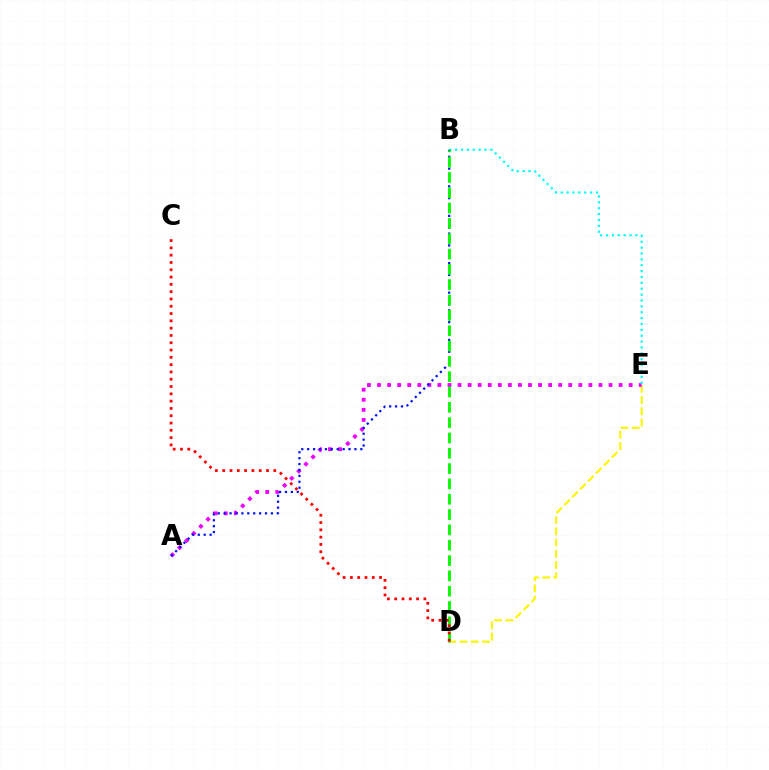{('D', 'E'): [{'color': '#fcf500', 'line_style': 'dashed', 'thickness': 1.52}], ('A', 'E'): [{'color': '#ee00ff', 'line_style': 'dotted', 'thickness': 2.73}], ('B', 'E'): [{'color': '#00fff6', 'line_style': 'dotted', 'thickness': 1.6}], ('A', 'B'): [{'color': '#0010ff', 'line_style': 'dotted', 'thickness': 1.6}], ('B', 'D'): [{'color': '#08ff00', 'line_style': 'dashed', 'thickness': 2.08}], ('C', 'D'): [{'color': '#ff0000', 'line_style': 'dotted', 'thickness': 1.98}]}